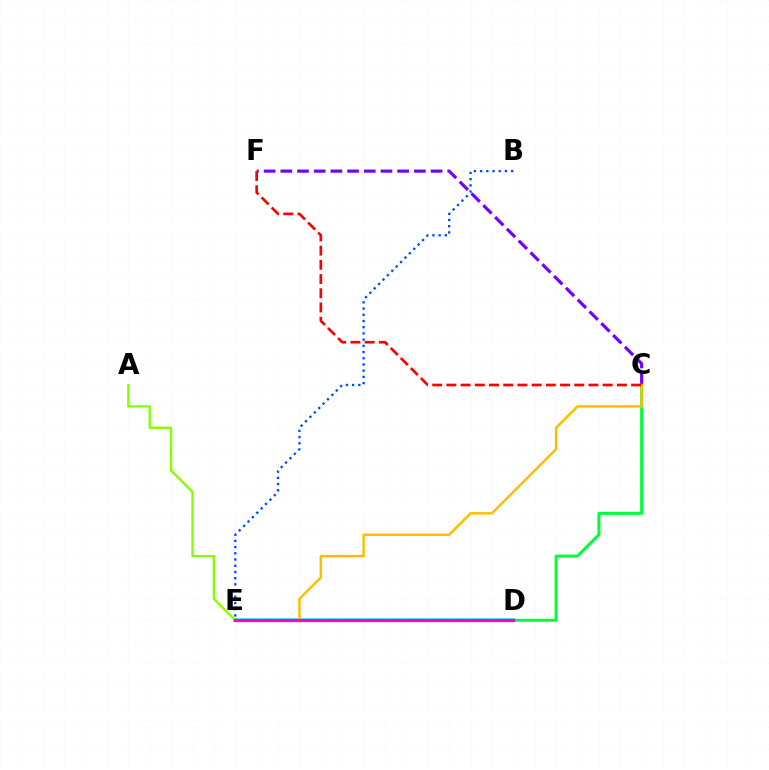{('B', 'E'): [{'color': '#004bff', 'line_style': 'dotted', 'thickness': 1.69}], ('D', 'E'): [{'color': '#00fff6', 'line_style': 'solid', 'thickness': 2.6}, {'color': '#ff00cf', 'line_style': 'solid', 'thickness': 2.34}], ('A', 'E'): [{'color': '#84ff00', 'line_style': 'solid', 'thickness': 1.69}], ('C', 'D'): [{'color': '#00ff39', 'line_style': 'solid', 'thickness': 2.17}], ('C', 'F'): [{'color': '#7200ff', 'line_style': 'dashed', 'thickness': 2.27}, {'color': '#ff0000', 'line_style': 'dashed', 'thickness': 1.93}], ('C', 'E'): [{'color': '#ffbd00', 'line_style': 'solid', 'thickness': 1.78}]}